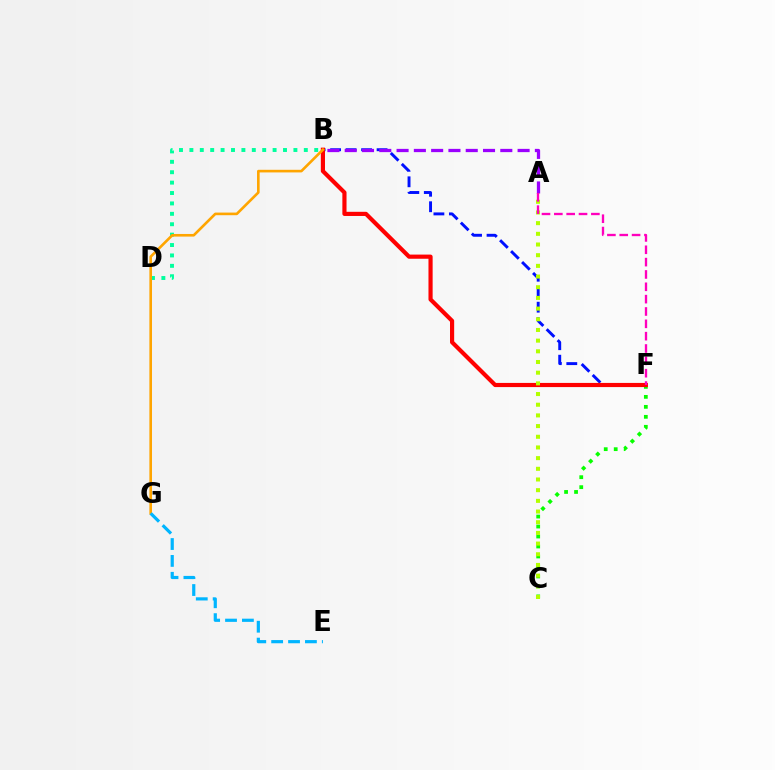{('B', 'D'): [{'color': '#00ff9d', 'line_style': 'dotted', 'thickness': 2.83}], ('B', 'F'): [{'color': '#0010ff', 'line_style': 'dashed', 'thickness': 2.1}, {'color': '#ff0000', 'line_style': 'solid', 'thickness': 2.99}], ('A', 'B'): [{'color': '#9b00ff', 'line_style': 'dashed', 'thickness': 2.35}], ('C', 'F'): [{'color': '#08ff00', 'line_style': 'dotted', 'thickness': 2.71}], ('A', 'C'): [{'color': '#b3ff00', 'line_style': 'dotted', 'thickness': 2.9}], ('B', 'G'): [{'color': '#ffa500', 'line_style': 'solid', 'thickness': 1.89}], ('A', 'F'): [{'color': '#ff00bd', 'line_style': 'dashed', 'thickness': 1.68}], ('E', 'G'): [{'color': '#00b5ff', 'line_style': 'dashed', 'thickness': 2.29}]}